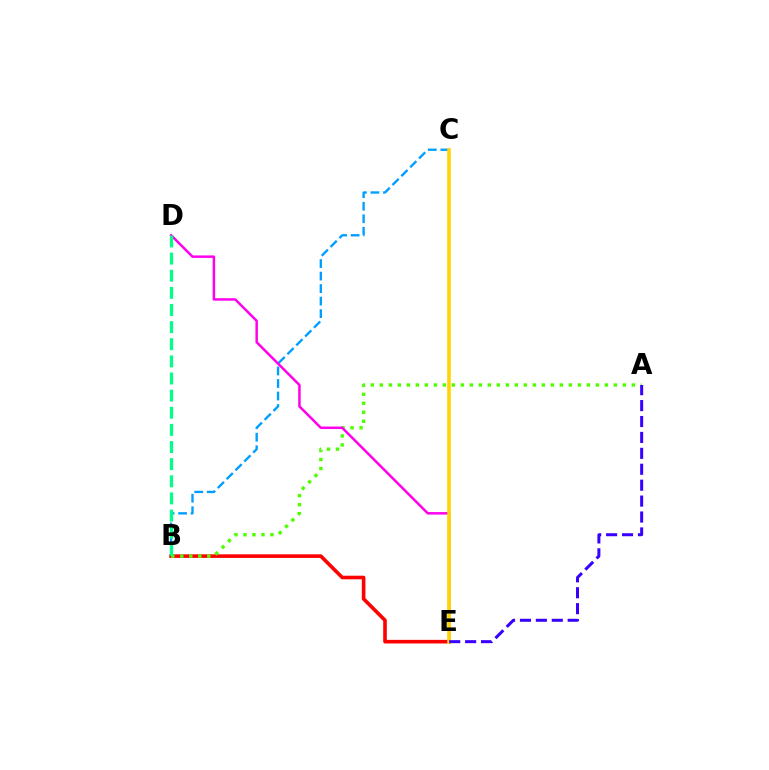{('B', 'C'): [{'color': '#009eff', 'line_style': 'dashed', 'thickness': 1.7}], ('B', 'E'): [{'color': '#ff0000', 'line_style': 'solid', 'thickness': 2.59}], ('A', 'B'): [{'color': '#4fff00', 'line_style': 'dotted', 'thickness': 2.45}], ('D', 'E'): [{'color': '#ff00ed', 'line_style': 'solid', 'thickness': 1.79}], ('C', 'E'): [{'color': '#ffd500', 'line_style': 'solid', 'thickness': 2.59}], ('B', 'D'): [{'color': '#00ff86', 'line_style': 'dashed', 'thickness': 2.33}], ('A', 'E'): [{'color': '#3700ff', 'line_style': 'dashed', 'thickness': 2.16}]}